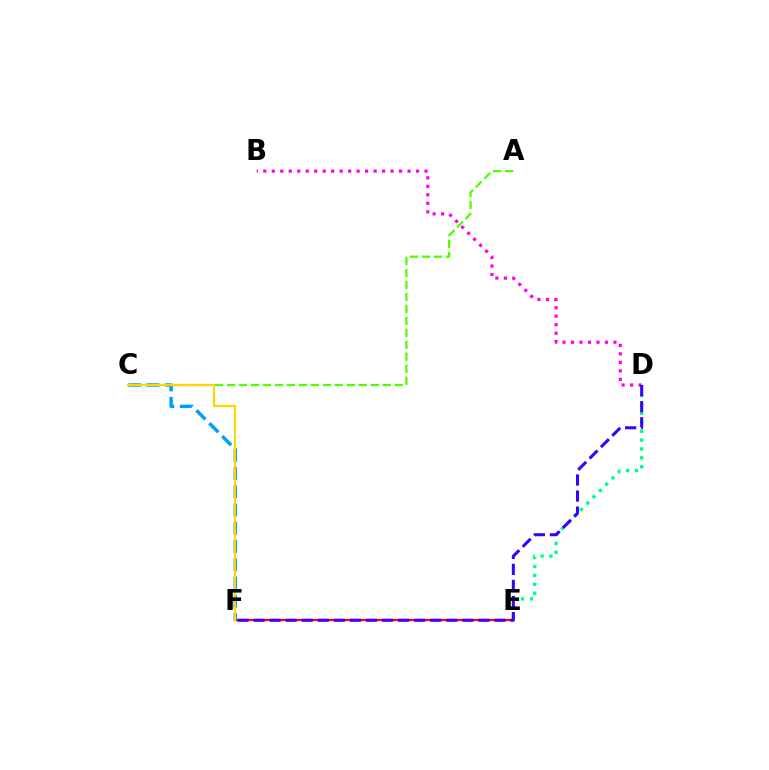{('A', 'C'): [{'color': '#4fff00', 'line_style': 'dashed', 'thickness': 1.63}], ('E', 'F'): [{'color': '#ff0000', 'line_style': 'solid', 'thickness': 1.62}], ('D', 'E'): [{'color': '#00ff86', 'line_style': 'dotted', 'thickness': 2.42}], ('C', 'F'): [{'color': '#009eff', 'line_style': 'dashed', 'thickness': 2.48}, {'color': '#ffd500', 'line_style': 'solid', 'thickness': 1.56}], ('B', 'D'): [{'color': '#ff00ed', 'line_style': 'dotted', 'thickness': 2.31}], ('D', 'F'): [{'color': '#3700ff', 'line_style': 'dashed', 'thickness': 2.18}]}